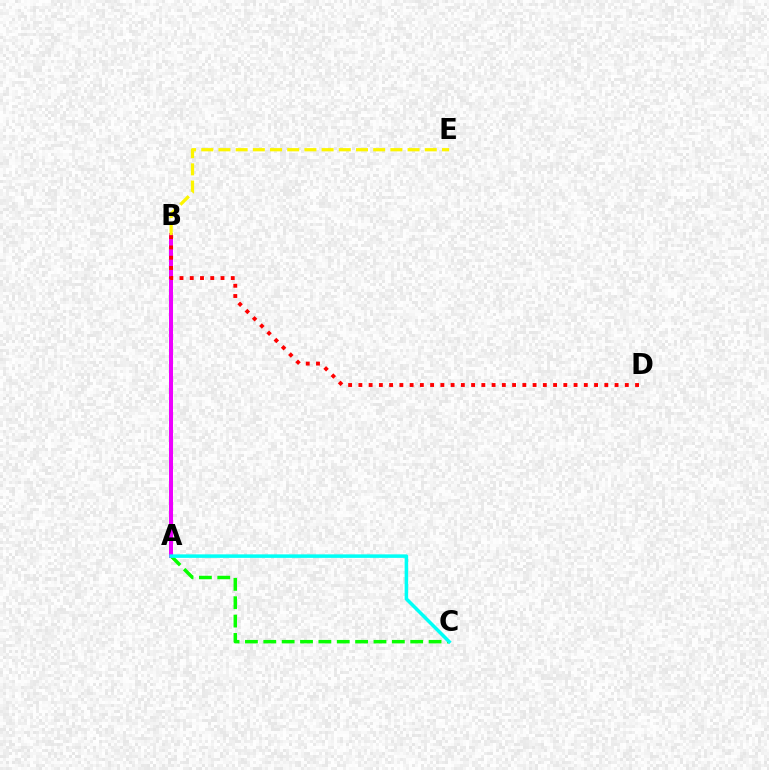{('A', 'C'): [{'color': '#08ff00', 'line_style': 'dashed', 'thickness': 2.49}, {'color': '#00fff6', 'line_style': 'solid', 'thickness': 2.53}], ('A', 'B'): [{'color': '#0010ff', 'line_style': 'solid', 'thickness': 2.55}, {'color': '#ee00ff', 'line_style': 'solid', 'thickness': 2.88}], ('B', 'E'): [{'color': '#fcf500', 'line_style': 'dashed', 'thickness': 2.34}], ('B', 'D'): [{'color': '#ff0000', 'line_style': 'dotted', 'thickness': 2.78}]}